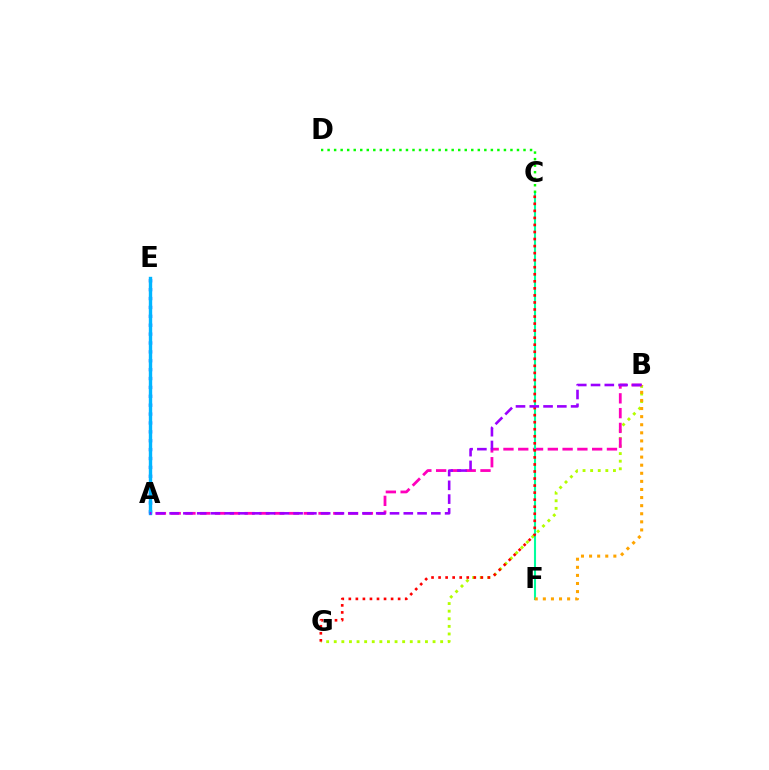{('B', 'G'): [{'color': '#b3ff00', 'line_style': 'dotted', 'thickness': 2.07}], ('A', 'B'): [{'color': '#ff00bd', 'line_style': 'dashed', 'thickness': 2.01}, {'color': '#9b00ff', 'line_style': 'dashed', 'thickness': 1.87}], ('C', 'F'): [{'color': '#00ff9d', 'line_style': 'solid', 'thickness': 1.51}], ('B', 'F'): [{'color': '#ffa500', 'line_style': 'dotted', 'thickness': 2.2}], ('C', 'G'): [{'color': '#ff0000', 'line_style': 'dotted', 'thickness': 1.91}], ('A', 'E'): [{'color': '#0010ff', 'line_style': 'dotted', 'thickness': 2.41}, {'color': '#00b5ff', 'line_style': 'solid', 'thickness': 2.44}], ('C', 'D'): [{'color': '#08ff00', 'line_style': 'dotted', 'thickness': 1.77}]}